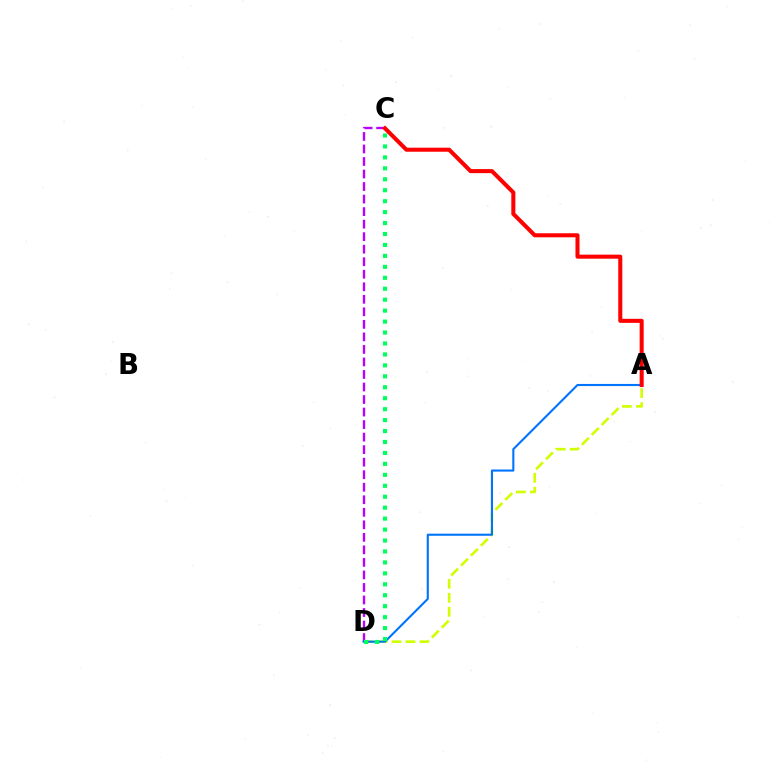{('A', 'D'): [{'color': '#d1ff00', 'line_style': 'dashed', 'thickness': 1.9}, {'color': '#0074ff', 'line_style': 'solid', 'thickness': 1.52}], ('C', 'D'): [{'color': '#b900ff', 'line_style': 'dashed', 'thickness': 1.7}, {'color': '#00ff5c', 'line_style': 'dotted', 'thickness': 2.97}], ('A', 'C'): [{'color': '#ff0000', 'line_style': 'solid', 'thickness': 2.91}]}